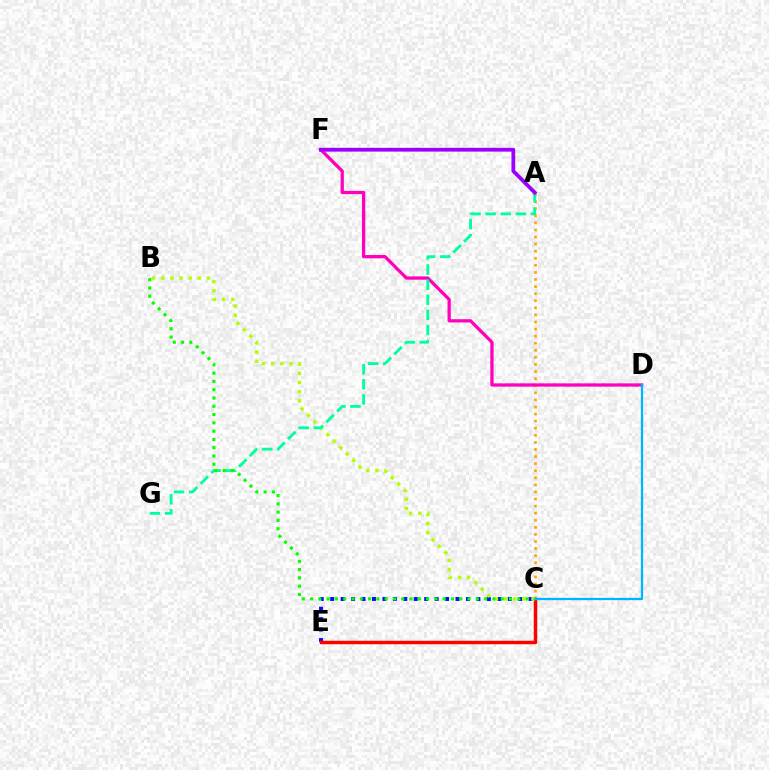{('C', 'E'): [{'color': '#0010ff', 'line_style': 'dotted', 'thickness': 2.84}, {'color': '#ff0000', 'line_style': 'solid', 'thickness': 2.5}], ('A', 'C'): [{'color': '#ffa500', 'line_style': 'dotted', 'thickness': 1.92}], ('D', 'F'): [{'color': '#ff00bd', 'line_style': 'solid', 'thickness': 2.36}], ('B', 'C'): [{'color': '#b3ff00', 'line_style': 'dotted', 'thickness': 2.48}, {'color': '#08ff00', 'line_style': 'dotted', 'thickness': 2.25}], ('A', 'G'): [{'color': '#00ff9d', 'line_style': 'dashed', 'thickness': 2.06}], ('C', 'D'): [{'color': '#00b5ff', 'line_style': 'solid', 'thickness': 1.64}], ('A', 'F'): [{'color': '#9b00ff', 'line_style': 'solid', 'thickness': 2.72}]}